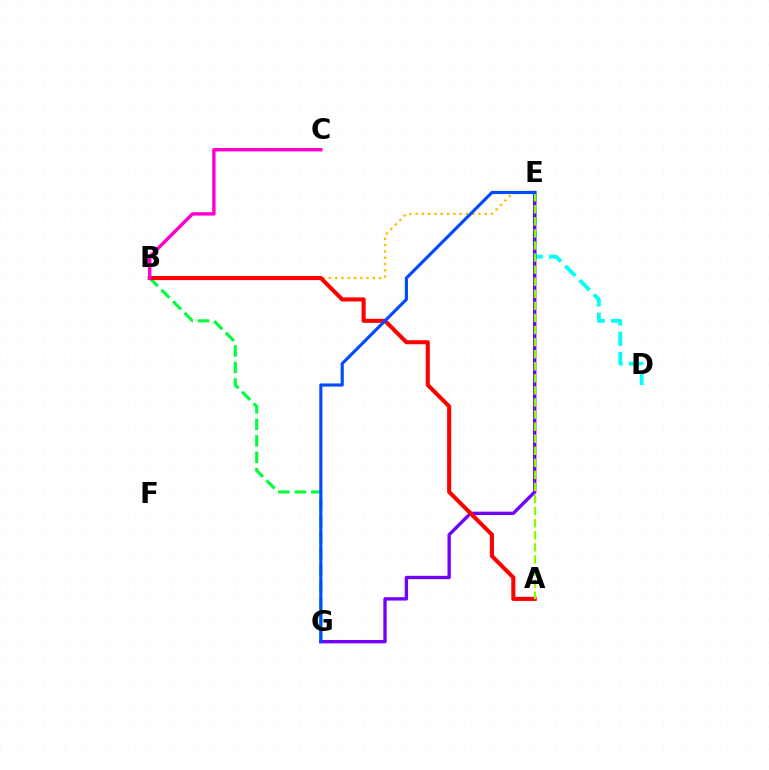{('D', 'E'): [{'color': '#00fff6', 'line_style': 'dashed', 'thickness': 2.74}], ('B', 'E'): [{'color': '#ffbd00', 'line_style': 'dotted', 'thickness': 1.71}], ('B', 'G'): [{'color': '#00ff39', 'line_style': 'dashed', 'thickness': 2.23}], ('E', 'G'): [{'color': '#7200ff', 'line_style': 'solid', 'thickness': 2.41}, {'color': '#004bff', 'line_style': 'solid', 'thickness': 2.25}], ('A', 'B'): [{'color': '#ff0000', 'line_style': 'solid', 'thickness': 2.93}], ('A', 'E'): [{'color': '#84ff00', 'line_style': 'dashed', 'thickness': 1.64}], ('B', 'C'): [{'color': '#ff00cf', 'line_style': 'solid', 'thickness': 2.44}]}